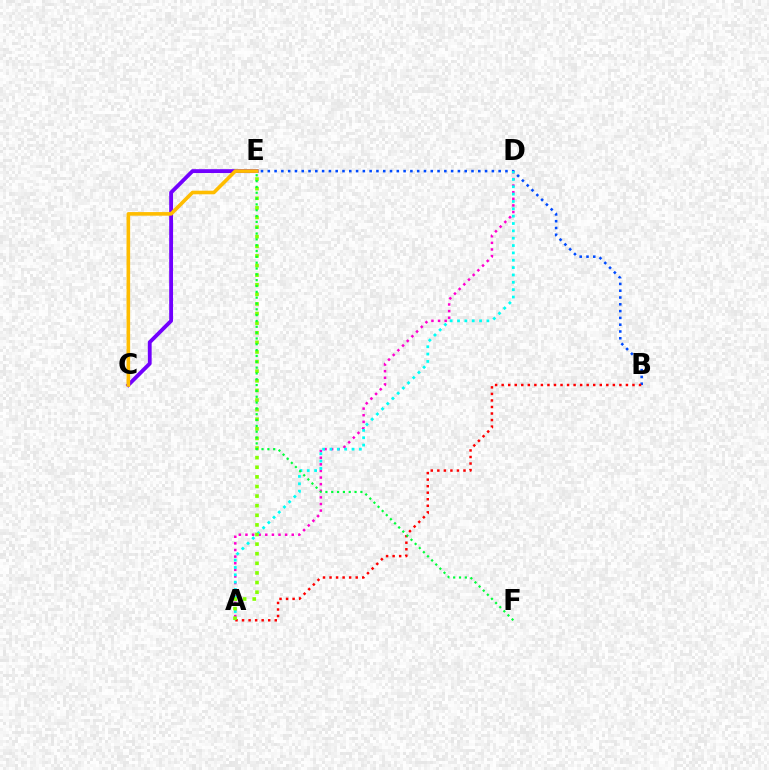{('A', 'D'): [{'color': '#ff00cf', 'line_style': 'dotted', 'thickness': 1.8}, {'color': '#00fff6', 'line_style': 'dotted', 'thickness': 2.0}], ('C', 'E'): [{'color': '#7200ff', 'line_style': 'solid', 'thickness': 2.78}, {'color': '#ffbd00', 'line_style': 'solid', 'thickness': 2.59}], ('B', 'E'): [{'color': '#004bff', 'line_style': 'dotted', 'thickness': 1.84}], ('A', 'B'): [{'color': '#ff0000', 'line_style': 'dotted', 'thickness': 1.78}], ('A', 'E'): [{'color': '#84ff00', 'line_style': 'dotted', 'thickness': 2.61}], ('E', 'F'): [{'color': '#00ff39', 'line_style': 'dotted', 'thickness': 1.58}]}